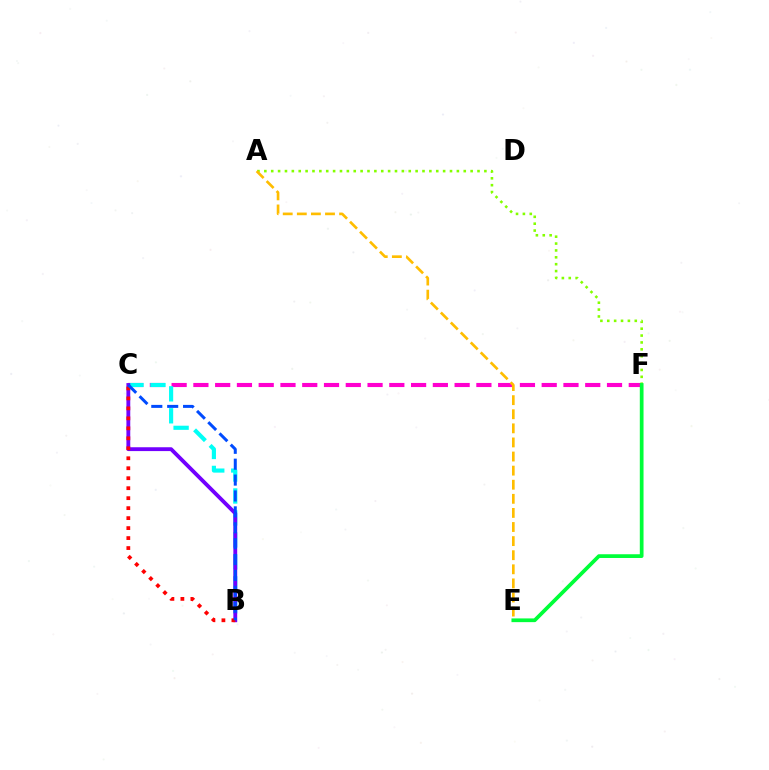{('C', 'F'): [{'color': '#ff00cf', 'line_style': 'dashed', 'thickness': 2.96}], ('A', 'F'): [{'color': '#84ff00', 'line_style': 'dotted', 'thickness': 1.87}], ('A', 'E'): [{'color': '#ffbd00', 'line_style': 'dashed', 'thickness': 1.91}], ('B', 'C'): [{'color': '#00fff6', 'line_style': 'dashed', 'thickness': 2.98}, {'color': '#7200ff', 'line_style': 'solid', 'thickness': 2.76}, {'color': '#ff0000', 'line_style': 'dotted', 'thickness': 2.71}, {'color': '#004bff', 'line_style': 'dashed', 'thickness': 2.16}], ('E', 'F'): [{'color': '#00ff39', 'line_style': 'solid', 'thickness': 2.69}]}